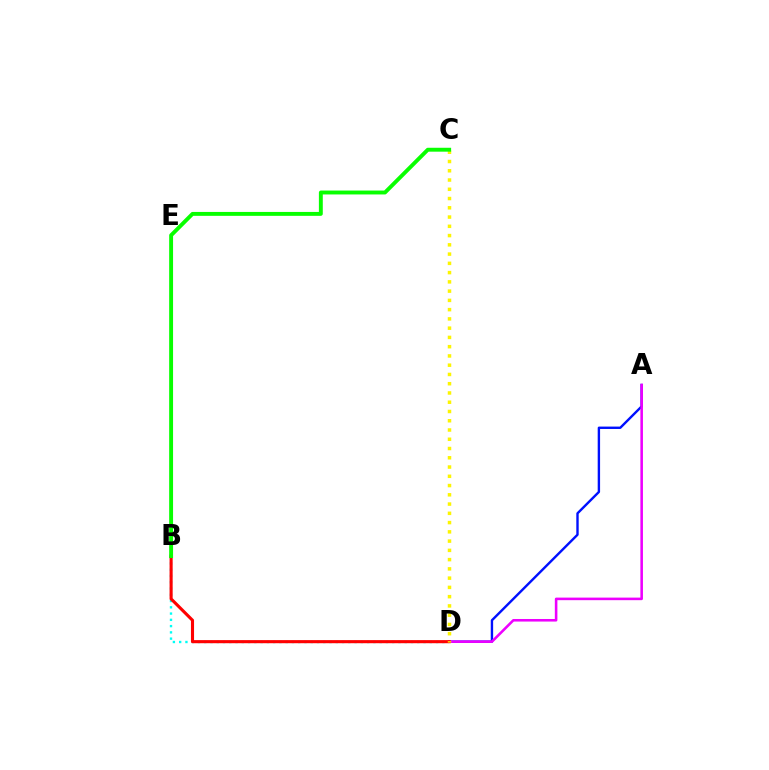{('A', 'D'): [{'color': '#0010ff', 'line_style': 'solid', 'thickness': 1.72}, {'color': '#ee00ff', 'line_style': 'solid', 'thickness': 1.85}], ('B', 'D'): [{'color': '#00fff6', 'line_style': 'dotted', 'thickness': 1.7}, {'color': '#ff0000', 'line_style': 'solid', 'thickness': 2.23}], ('C', 'D'): [{'color': '#fcf500', 'line_style': 'dotted', 'thickness': 2.52}], ('B', 'C'): [{'color': '#08ff00', 'line_style': 'solid', 'thickness': 2.81}]}